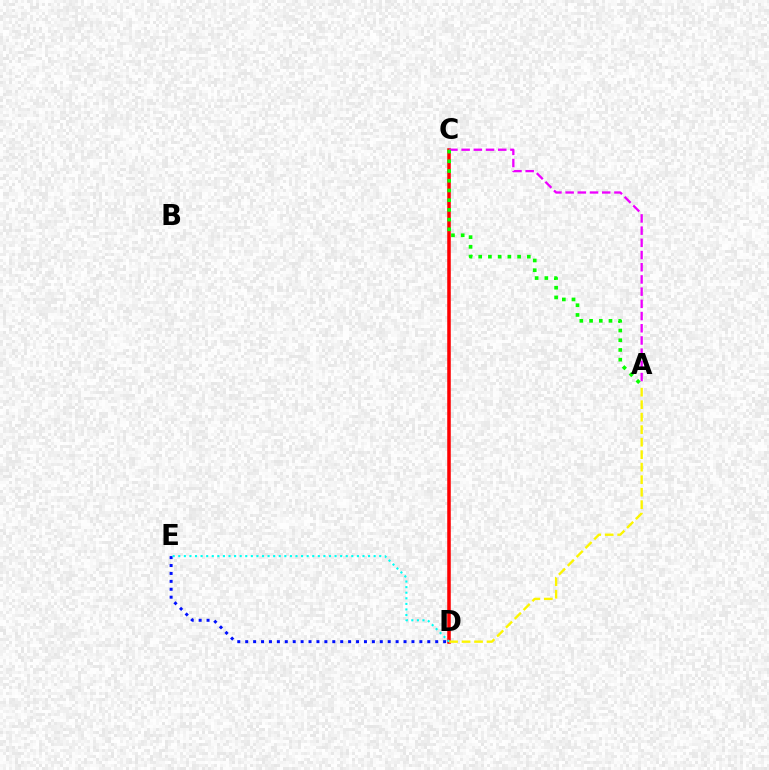{('D', 'E'): [{'color': '#0010ff', 'line_style': 'dotted', 'thickness': 2.15}, {'color': '#00fff6', 'line_style': 'dotted', 'thickness': 1.52}], ('C', 'D'): [{'color': '#ff0000', 'line_style': 'solid', 'thickness': 2.55}], ('A', 'D'): [{'color': '#fcf500', 'line_style': 'dashed', 'thickness': 1.7}], ('A', 'C'): [{'color': '#ee00ff', 'line_style': 'dashed', 'thickness': 1.66}, {'color': '#08ff00', 'line_style': 'dotted', 'thickness': 2.64}]}